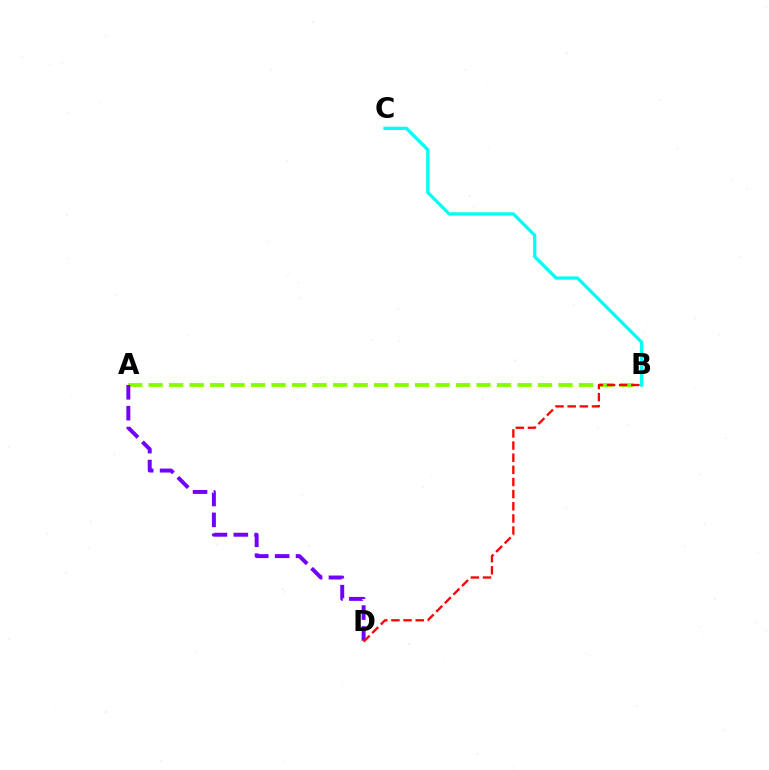{('A', 'B'): [{'color': '#84ff00', 'line_style': 'dashed', 'thickness': 2.78}], ('B', 'C'): [{'color': '#00fff6', 'line_style': 'solid', 'thickness': 2.35}], ('A', 'D'): [{'color': '#7200ff', 'line_style': 'dashed', 'thickness': 2.84}], ('B', 'D'): [{'color': '#ff0000', 'line_style': 'dashed', 'thickness': 1.65}]}